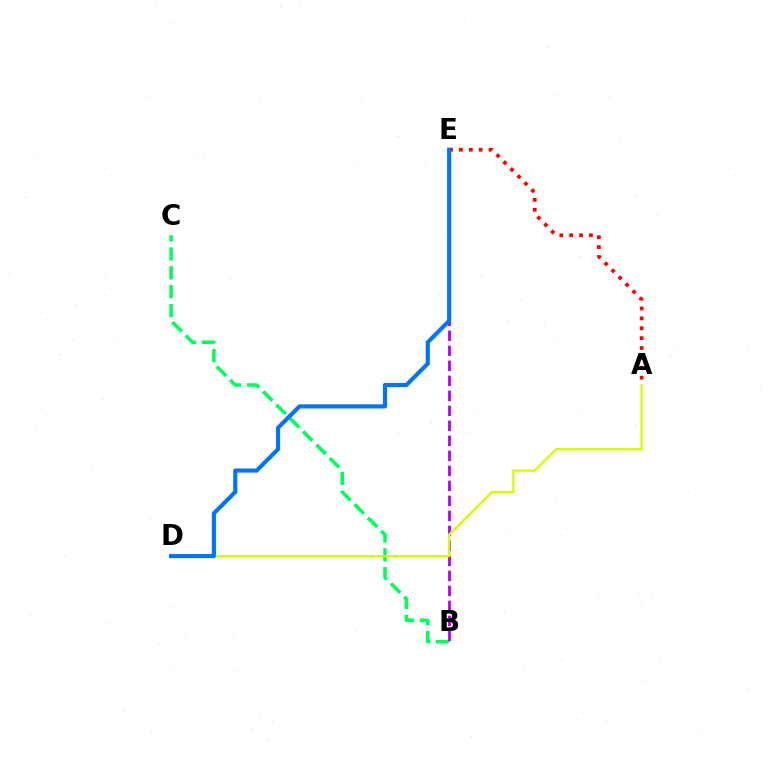{('A', 'E'): [{'color': '#ff0000', 'line_style': 'dotted', 'thickness': 2.69}], ('B', 'C'): [{'color': '#00ff5c', 'line_style': 'dashed', 'thickness': 2.56}], ('B', 'E'): [{'color': '#b900ff', 'line_style': 'dashed', 'thickness': 2.04}], ('A', 'D'): [{'color': '#d1ff00', 'line_style': 'solid', 'thickness': 1.71}], ('D', 'E'): [{'color': '#0074ff', 'line_style': 'solid', 'thickness': 2.96}]}